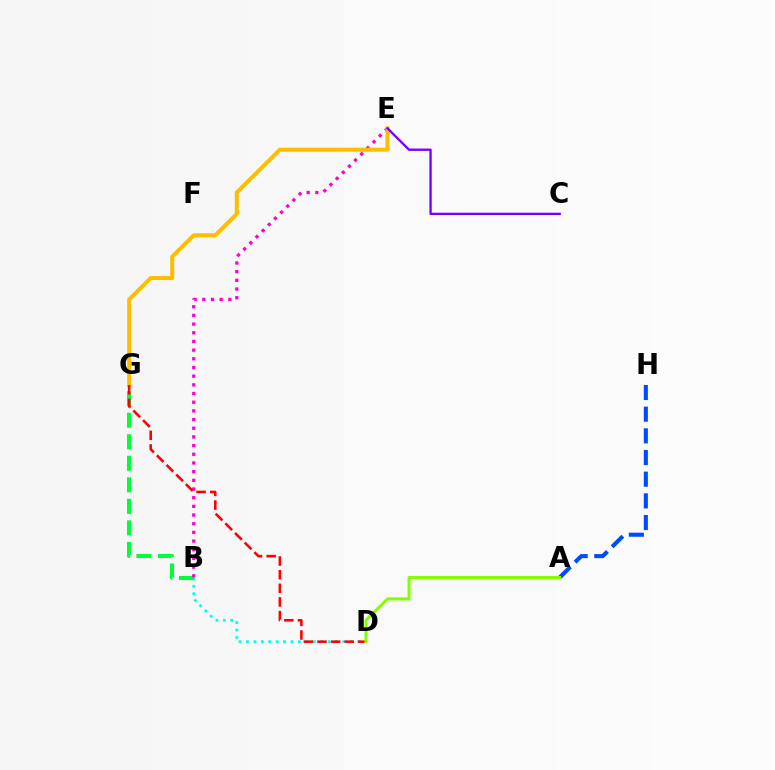{('B', 'D'): [{'color': '#00fff6', 'line_style': 'dotted', 'thickness': 2.02}], ('B', 'G'): [{'color': '#00ff39', 'line_style': 'dashed', 'thickness': 2.92}], ('A', 'H'): [{'color': '#004bff', 'line_style': 'dashed', 'thickness': 2.94}], ('B', 'E'): [{'color': '#ff00cf', 'line_style': 'dotted', 'thickness': 2.36}], ('E', 'G'): [{'color': '#ffbd00', 'line_style': 'solid', 'thickness': 2.88}], ('D', 'G'): [{'color': '#ff0000', 'line_style': 'dashed', 'thickness': 1.85}], ('A', 'D'): [{'color': '#84ff00', 'line_style': 'solid', 'thickness': 2.14}], ('C', 'E'): [{'color': '#7200ff', 'line_style': 'solid', 'thickness': 1.67}]}